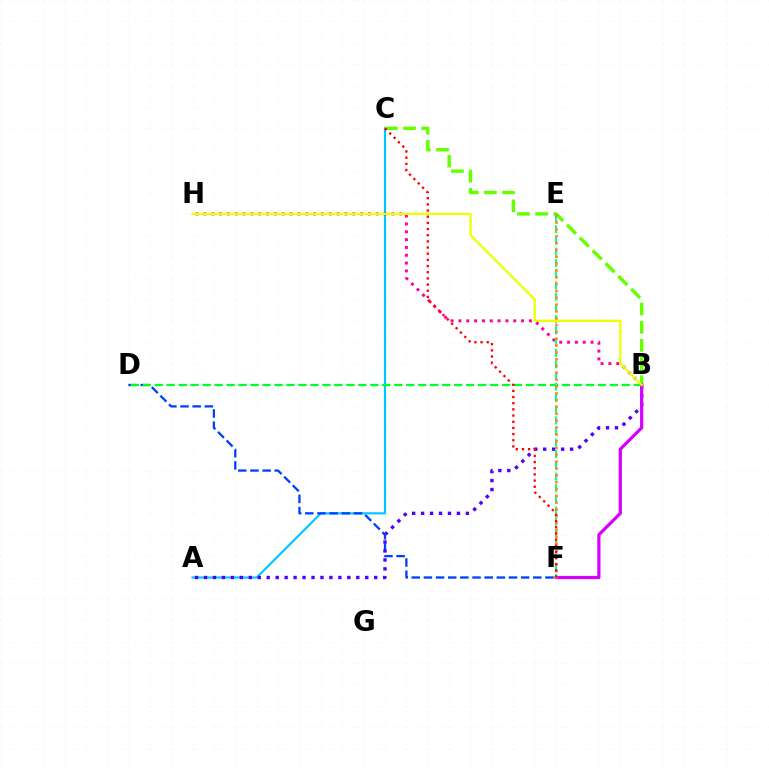{('A', 'C'): [{'color': '#00c7ff', 'line_style': 'solid', 'thickness': 1.56}], ('B', 'H'): [{'color': '#ff00a0', 'line_style': 'dotted', 'thickness': 2.13}, {'color': '#eeff00', 'line_style': 'solid', 'thickness': 1.64}], ('D', 'F'): [{'color': '#003fff', 'line_style': 'dashed', 'thickness': 1.65}], ('B', 'D'): [{'color': '#00ff27', 'line_style': 'dashed', 'thickness': 1.63}], ('A', 'B'): [{'color': '#4f00ff', 'line_style': 'dotted', 'thickness': 2.43}], ('B', 'C'): [{'color': '#66ff00', 'line_style': 'dashed', 'thickness': 2.46}], ('B', 'F'): [{'color': '#d600ff', 'line_style': 'solid', 'thickness': 2.32}], ('E', 'F'): [{'color': '#00ffaf', 'line_style': 'dashed', 'thickness': 1.53}, {'color': '#ff8800', 'line_style': 'dotted', 'thickness': 1.86}], ('C', 'F'): [{'color': '#ff0000', 'line_style': 'dotted', 'thickness': 1.68}]}